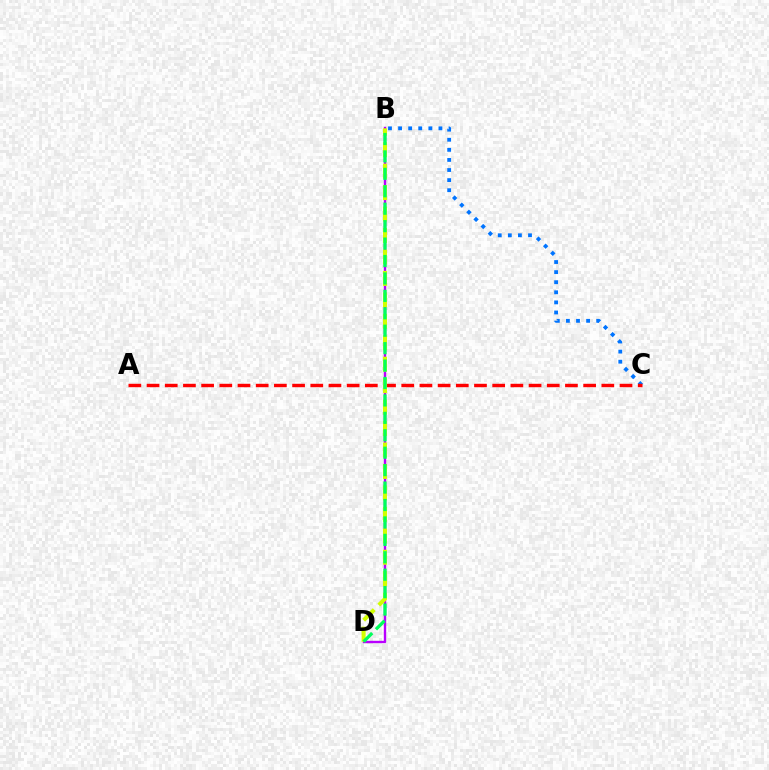{('B', 'D'): [{'color': '#b900ff', 'line_style': 'solid', 'thickness': 1.71}, {'color': '#d1ff00', 'line_style': 'dashed', 'thickness': 2.91}, {'color': '#00ff5c', 'line_style': 'dashed', 'thickness': 2.37}], ('B', 'C'): [{'color': '#0074ff', 'line_style': 'dotted', 'thickness': 2.74}], ('A', 'C'): [{'color': '#ff0000', 'line_style': 'dashed', 'thickness': 2.47}]}